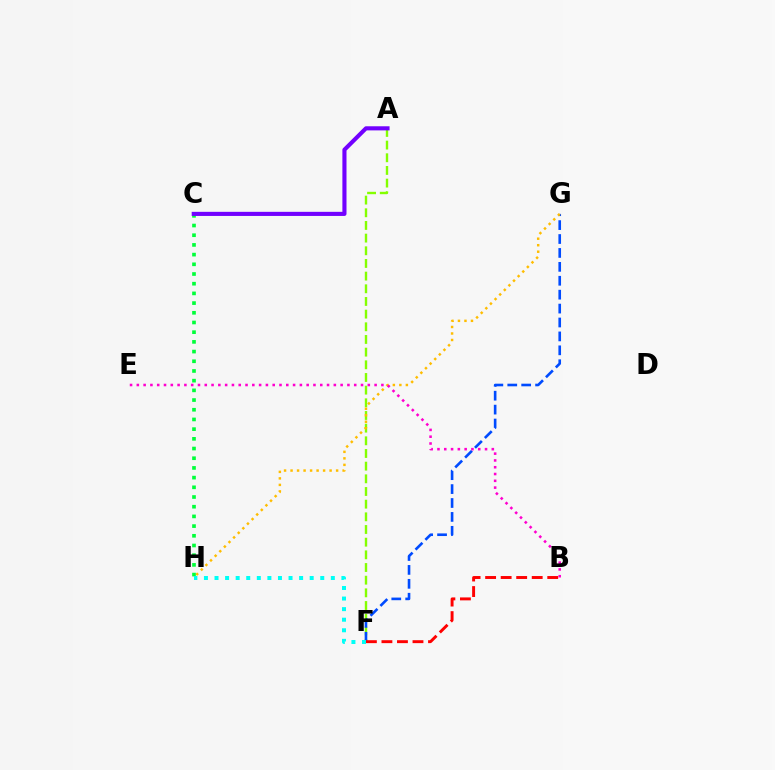{('A', 'F'): [{'color': '#84ff00', 'line_style': 'dashed', 'thickness': 1.72}], ('F', 'G'): [{'color': '#004bff', 'line_style': 'dashed', 'thickness': 1.89}], ('G', 'H'): [{'color': '#ffbd00', 'line_style': 'dotted', 'thickness': 1.77}], ('B', 'E'): [{'color': '#ff00cf', 'line_style': 'dotted', 'thickness': 1.85}], ('C', 'H'): [{'color': '#00ff39', 'line_style': 'dotted', 'thickness': 2.63}], ('F', 'H'): [{'color': '#00fff6', 'line_style': 'dotted', 'thickness': 2.87}], ('B', 'F'): [{'color': '#ff0000', 'line_style': 'dashed', 'thickness': 2.11}], ('A', 'C'): [{'color': '#7200ff', 'line_style': 'solid', 'thickness': 2.96}]}